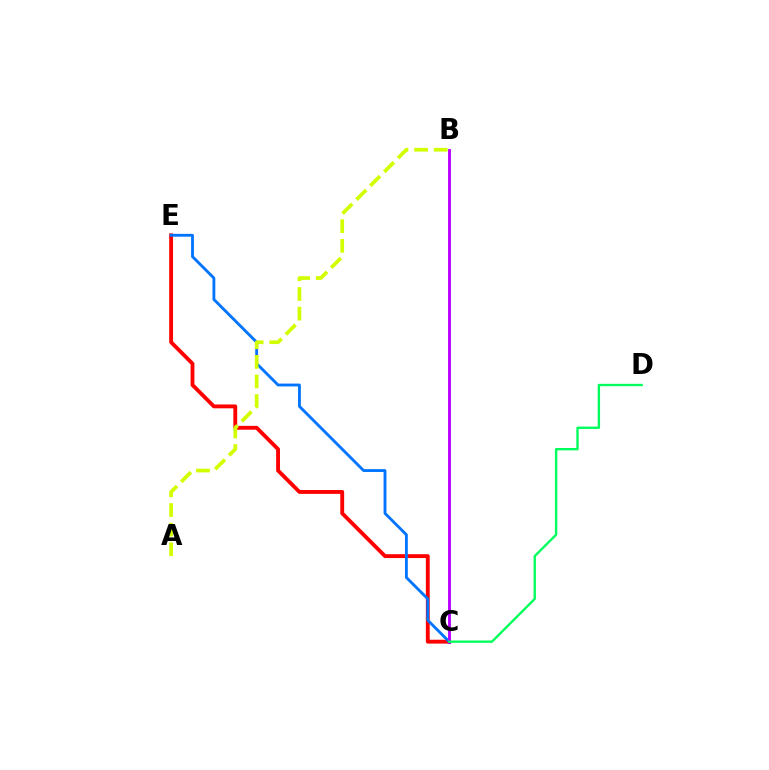{('C', 'E'): [{'color': '#ff0000', 'line_style': 'solid', 'thickness': 2.78}, {'color': '#0074ff', 'line_style': 'solid', 'thickness': 2.04}], ('B', 'C'): [{'color': '#b900ff', 'line_style': 'solid', 'thickness': 2.07}], ('C', 'D'): [{'color': '#00ff5c', 'line_style': 'solid', 'thickness': 1.7}], ('A', 'B'): [{'color': '#d1ff00', 'line_style': 'dashed', 'thickness': 2.66}]}